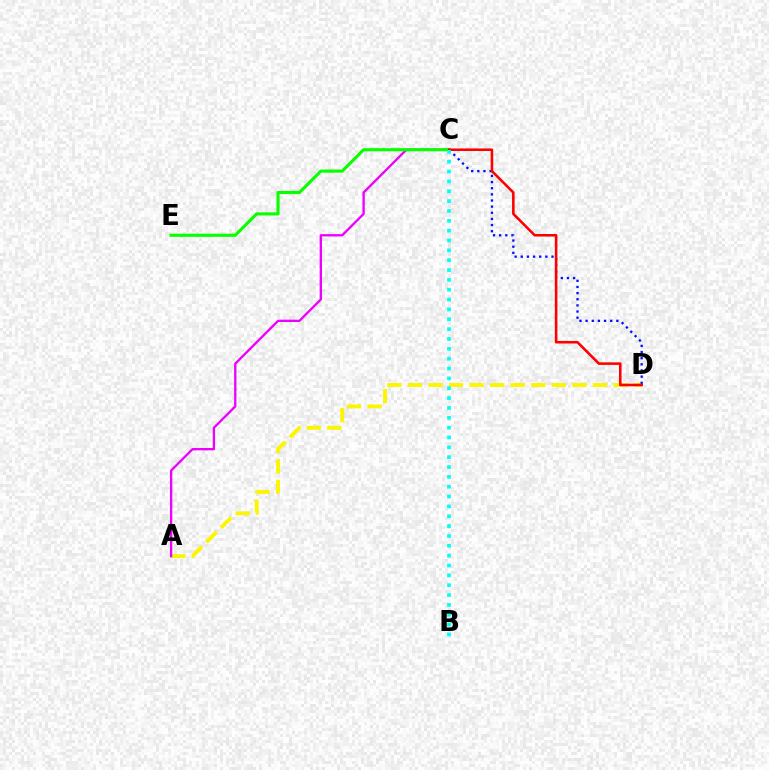{('A', 'D'): [{'color': '#fcf500', 'line_style': 'dashed', 'thickness': 2.79}], ('C', 'D'): [{'color': '#0010ff', 'line_style': 'dotted', 'thickness': 1.67}, {'color': '#ff0000', 'line_style': 'solid', 'thickness': 1.85}], ('A', 'C'): [{'color': '#ee00ff', 'line_style': 'solid', 'thickness': 1.67}], ('C', 'E'): [{'color': '#08ff00', 'line_style': 'solid', 'thickness': 2.24}], ('B', 'C'): [{'color': '#00fff6', 'line_style': 'dotted', 'thickness': 2.68}]}